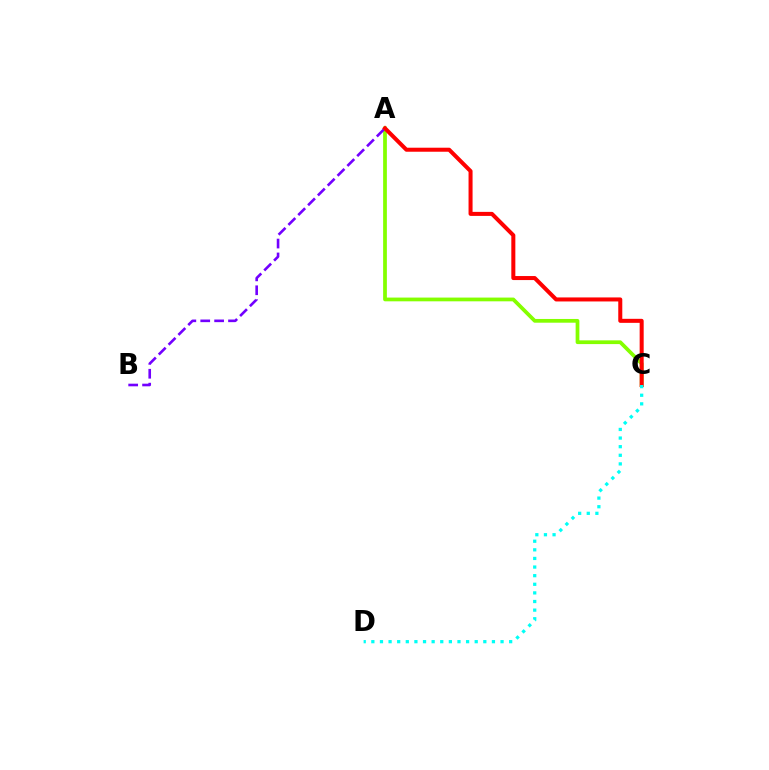{('A', 'C'): [{'color': '#84ff00', 'line_style': 'solid', 'thickness': 2.69}, {'color': '#ff0000', 'line_style': 'solid', 'thickness': 2.9}], ('A', 'B'): [{'color': '#7200ff', 'line_style': 'dashed', 'thickness': 1.89}], ('C', 'D'): [{'color': '#00fff6', 'line_style': 'dotted', 'thickness': 2.34}]}